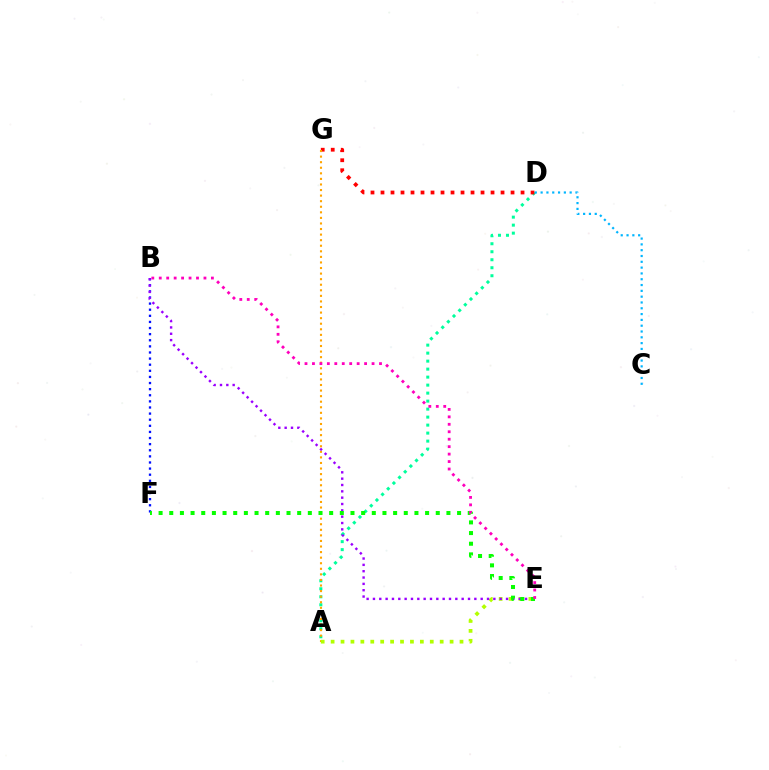{('B', 'F'): [{'color': '#0010ff', 'line_style': 'dotted', 'thickness': 1.66}], ('A', 'D'): [{'color': '#00ff9d', 'line_style': 'dotted', 'thickness': 2.17}], ('D', 'G'): [{'color': '#ff0000', 'line_style': 'dotted', 'thickness': 2.72}], ('A', 'G'): [{'color': '#ffa500', 'line_style': 'dotted', 'thickness': 1.51}], ('A', 'E'): [{'color': '#b3ff00', 'line_style': 'dotted', 'thickness': 2.69}], ('B', 'E'): [{'color': '#9b00ff', 'line_style': 'dotted', 'thickness': 1.72}, {'color': '#ff00bd', 'line_style': 'dotted', 'thickness': 2.02}], ('E', 'F'): [{'color': '#08ff00', 'line_style': 'dotted', 'thickness': 2.9}], ('C', 'D'): [{'color': '#00b5ff', 'line_style': 'dotted', 'thickness': 1.58}]}